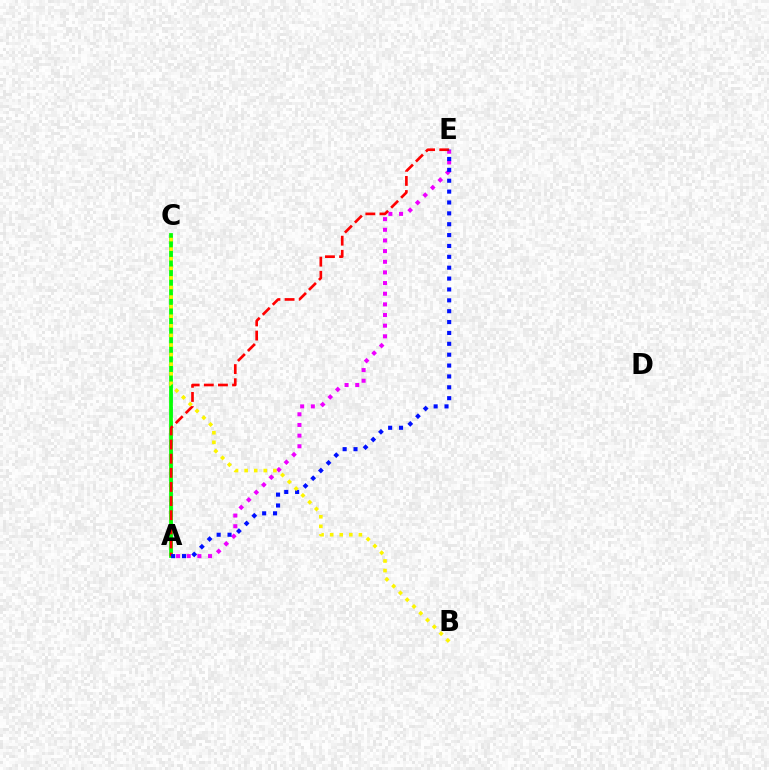{('A', 'E'): [{'color': '#ee00ff', 'line_style': 'dotted', 'thickness': 2.89}, {'color': '#ff0000', 'line_style': 'dashed', 'thickness': 1.92}, {'color': '#0010ff', 'line_style': 'dotted', 'thickness': 2.95}], ('A', 'C'): [{'color': '#00fff6', 'line_style': 'dashed', 'thickness': 1.94}, {'color': '#08ff00', 'line_style': 'solid', 'thickness': 2.7}], ('B', 'C'): [{'color': '#fcf500', 'line_style': 'dotted', 'thickness': 2.6}]}